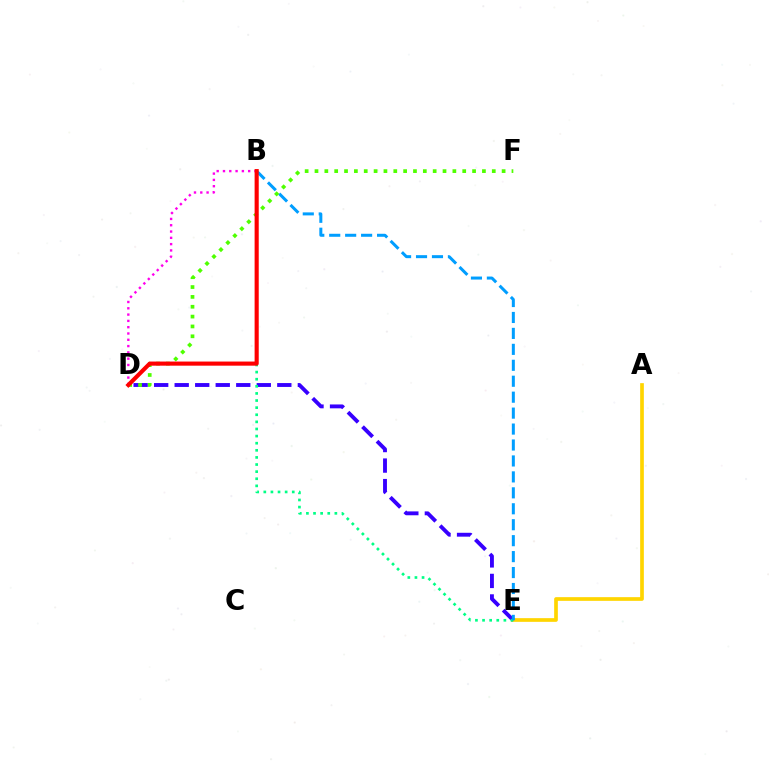{('A', 'E'): [{'color': '#ffd500', 'line_style': 'solid', 'thickness': 2.66}], ('D', 'E'): [{'color': '#3700ff', 'line_style': 'dashed', 'thickness': 2.79}], ('B', 'D'): [{'color': '#ff00ed', 'line_style': 'dotted', 'thickness': 1.71}, {'color': '#ff0000', 'line_style': 'solid', 'thickness': 2.97}], ('B', 'E'): [{'color': '#00ff86', 'line_style': 'dotted', 'thickness': 1.93}, {'color': '#009eff', 'line_style': 'dashed', 'thickness': 2.17}], ('D', 'F'): [{'color': '#4fff00', 'line_style': 'dotted', 'thickness': 2.68}]}